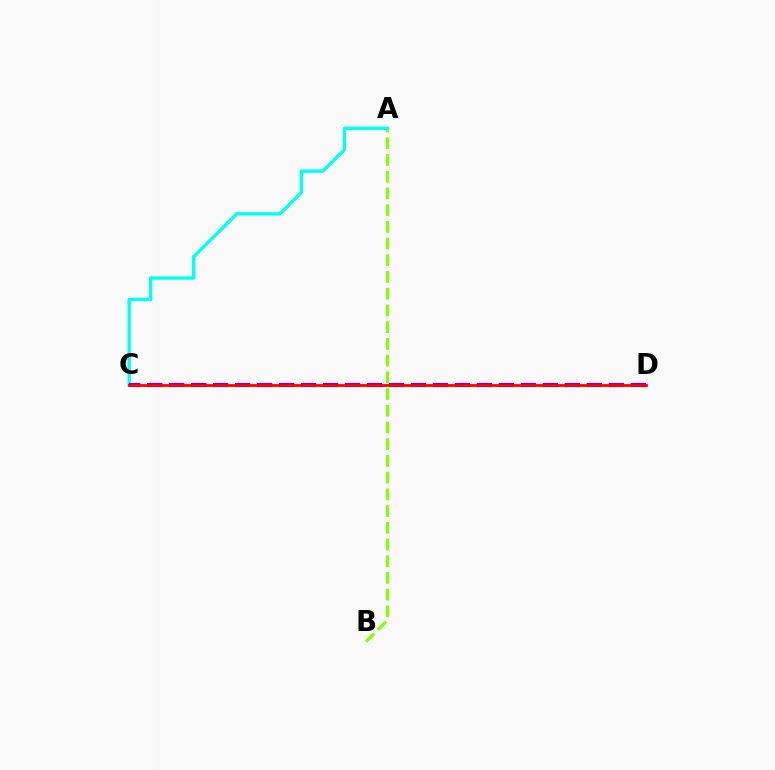{('A', 'B'): [{'color': '#84ff00', 'line_style': 'dashed', 'thickness': 2.27}], ('A', 'C'): [{'color': '#00fff6', 'line_style': 'solid', 'thickness': 2.4}], ('C', 'D'): [{'color': '#7200ff', 'line_style': 'dashed', 'thickness': 2.99}, {'color': '#ff0000', 'line_style': 'solid', 'thickness': 2.02}]}